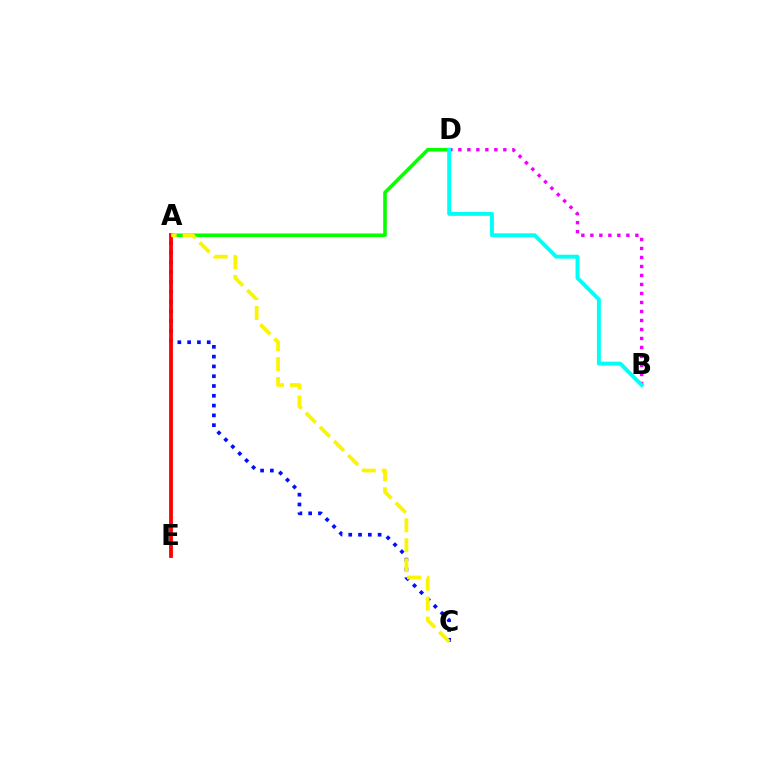{('A', 'C'): [{'color': '#0010ff', 'line_style': 'dotted', 'thickness': 2.66}, {'color': '#fcf500', 'line_style': 'dashed', 'thickness': 2.71}], ('B', 'D'): [{'color': '#ee00ff', 'line_style': 'dotted', 'thickness': 2.44}, {'color': '#00fff6', 'line_style': 'solid', 'thickness': 2.83}], ('A', 'D'): [{'color': '#08ff00', 'line_style': 'solid', 'thickness': 2.58}], ('A', 'E'): [{'color': '#ff0000', 'line_style': 'solid', 'thickness': 2.73}]}